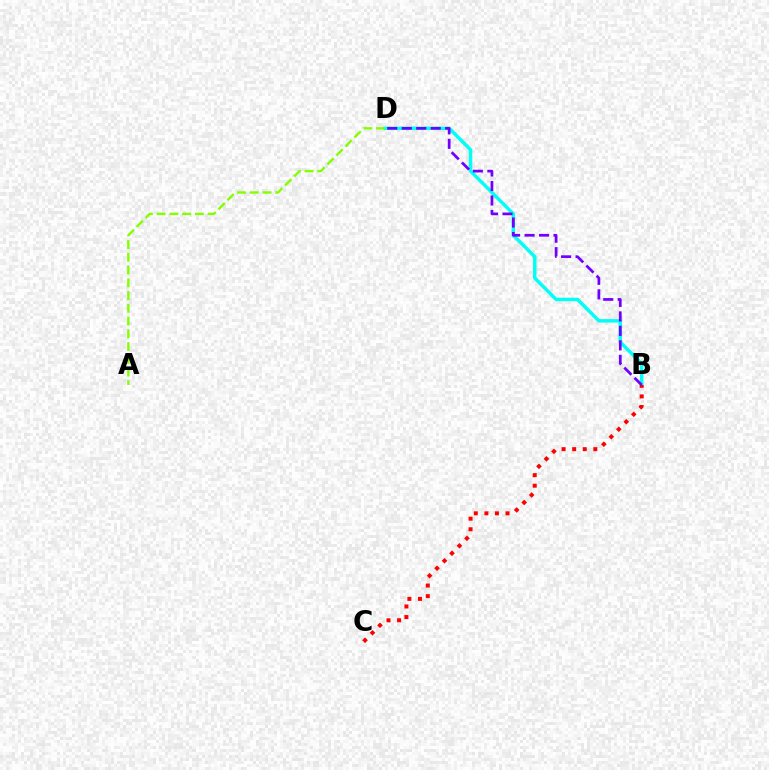{('B', 'D'): [{'color': '#00fff6', 'line_style': 'solid', 'thickness': 2.48}, {'color': '#7200ff', 'line_style': 'dashed', 'thickness': 1.97}], ('A', 'D'): [{'color': '#84ff00', 'line_style': 'dashed', 'thickness': 1.73}], ('B', 'C'): [{'color': '#ff0000', 'line_style': 'dotted', 'thickness': 2.87}]}